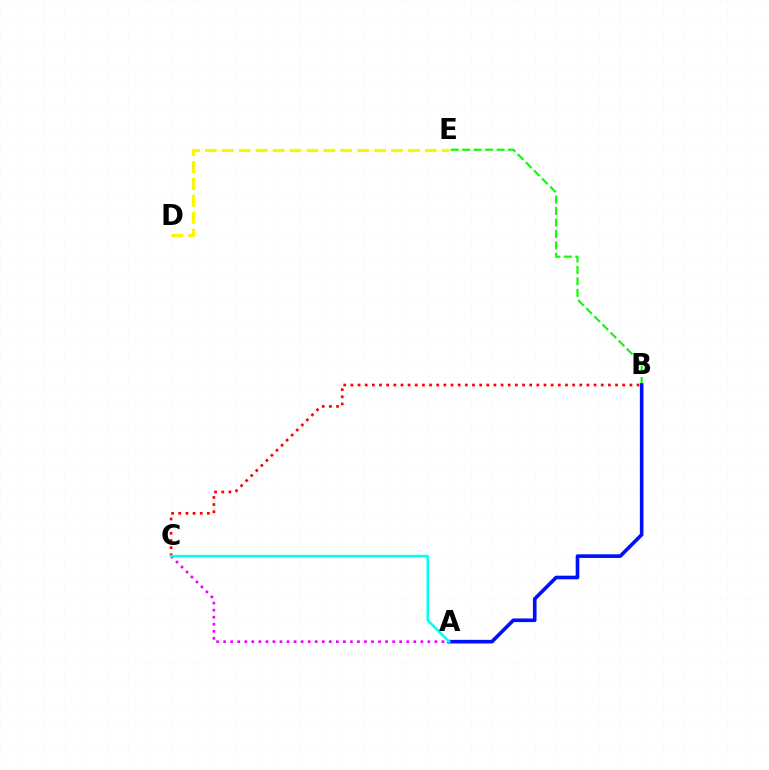{('B', 'E'): [{'color': '#08ff00', 'line_style': 'dashed', 'thickness': 1.56}], ('A', 'C'): [{'color': '#ee00ff', 'line_style': 'dotted', 'thickness': 1.91}, {'color': '#00fff6', 'line_style': 'solid', 'thickness': 1.84}], ('D', 'E'): [{'color': '#fcf500', 'line_style': 'dashed', 'thickness': 2.3}], ('A', 'B'): [{'color': '#0010ff', 'line_style': 'solid', 'thickness': 2.61}], ('B', 'C'): [{'color': '#ff0000', 'line_style': 'dotted', 'thickness': 1.94}]}